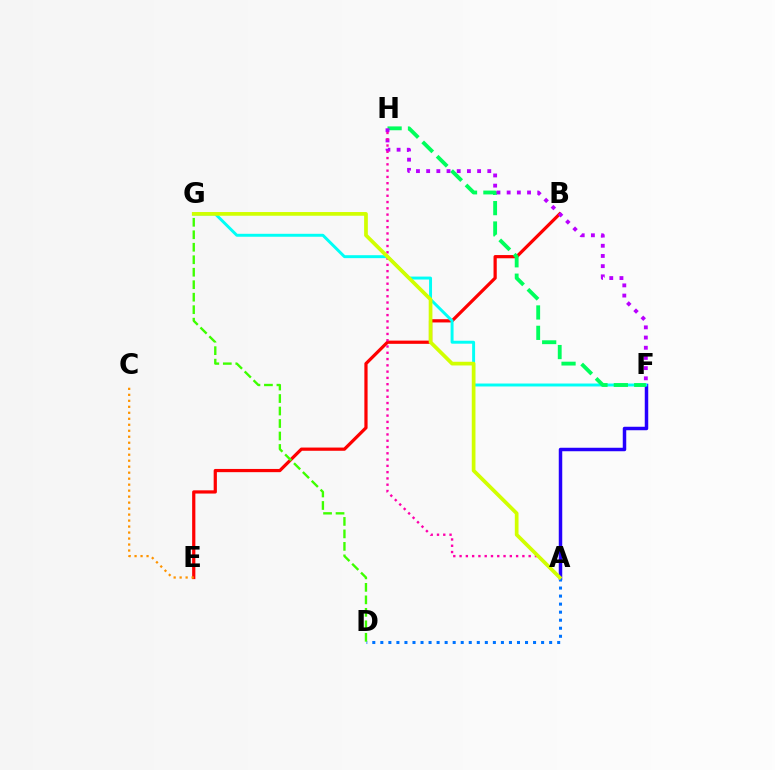{('A', 'F'): [{'color': '#2500ff', 'line_style': 'solid', 'thickness': 2.51}], ('B', 'E'): [{'color': '#ff0000', 'line_style': 'solid', 'thickness': 2.32}], ('F', 'G'): [{'color': '#00fff6', 'line_style': 'solid', 'thickness': 2.12}], ('F', 'H'): [{'color': '#00ff5c', 'line_style': 'dashed', 'thickness': 2.77}, {'color': '#b900ff', 'line_style': 'dotted', 'thickness': 2.77}], ('A', 'D'): [{'color': '#0074ff', 'line_style': 'dotted', 'thickness': 2.18}], ('C', 'E'): [{'color': '#ff9400', 'line_style': 'dotted', 'thickness': 1.63}], ('D', 'G'): [{'color': '#3dff00', 'line_style': 'dashed', 'thickness': 1.7}], ('A', 'H'): [{'color': '#ff00ac', 'line_style': 'dotted', 'thickness': 1.71}], ('A', 'G'): [{'color': '#d1ff00', 'line_style': 'solid', 'thickness': 2.67}]}